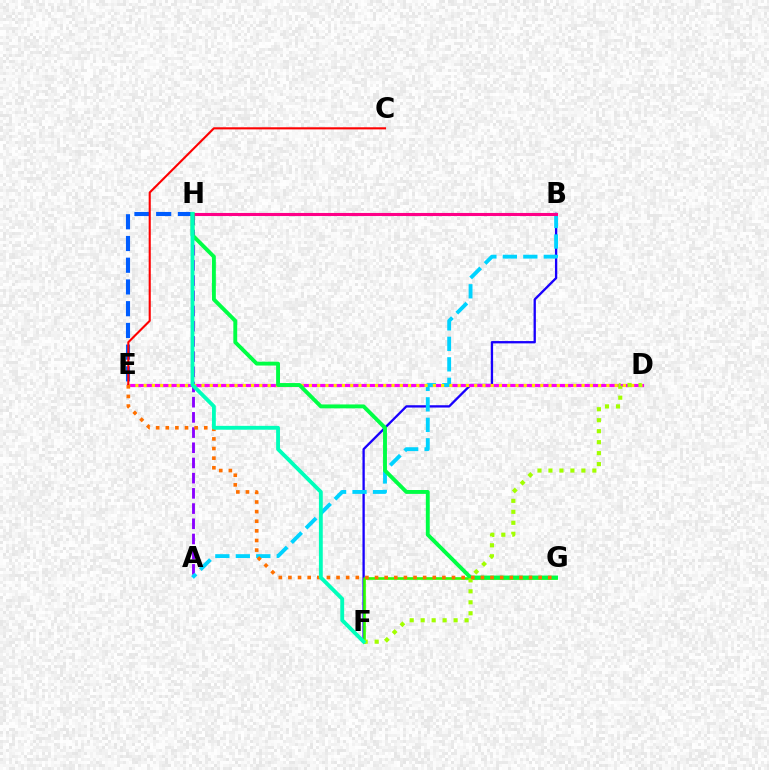{('E', 'H'): [{'color': '#005dff', 'line_style': 'dashed', 'thickness': 2.95}], ('B', 'F'): [{'color': '#1900ff', 'line_style': 'solid', 'thickness': 1.67}], ('D', 'E'): [{'color': '#fa00f9', 'line_style': 'solid', 'thickness': 2.27}, {'color': '#ffe600', 'line_style': 'dotted', 'thickness': 2.25}], ('A', 'H'): [{'color': '#8a00ff', 'line_style': 'dashed', 'thickness': 2.06}], ('F', 'G'): [{'color': '#31ff00', 'line_style': 'solid', 'thickness': 1.91}], ('A', 'B'): [{'color': '#00d3ff', 'line_style': 'dashed', 'thickness': 2.78}], ('B', 'H'): [{'color': '#ff0088', 'line_style': 'solid', 'thickness': 2.22}], ('G', 'H'): [{'color': '#00ff45', 'line_style': 'solid', 'thickness': 2.8}], ('C', 'E'): [{'color': '#ff0000', 'line_style': 'solid', 'thickness': 1.52}], ('D', 'F'): [{'color': '#a2ff00', 'line_style': 'dotted', 'thickness': 2.98}], ('E', 'G'): [{'color': '#ff7000', 'line_style': 'dotted', 'thickness': 2.61}], ('F', 'H'): [{'color': '#00ffbb', 'line_style': 'solid', 'thickness': 2.77}]}